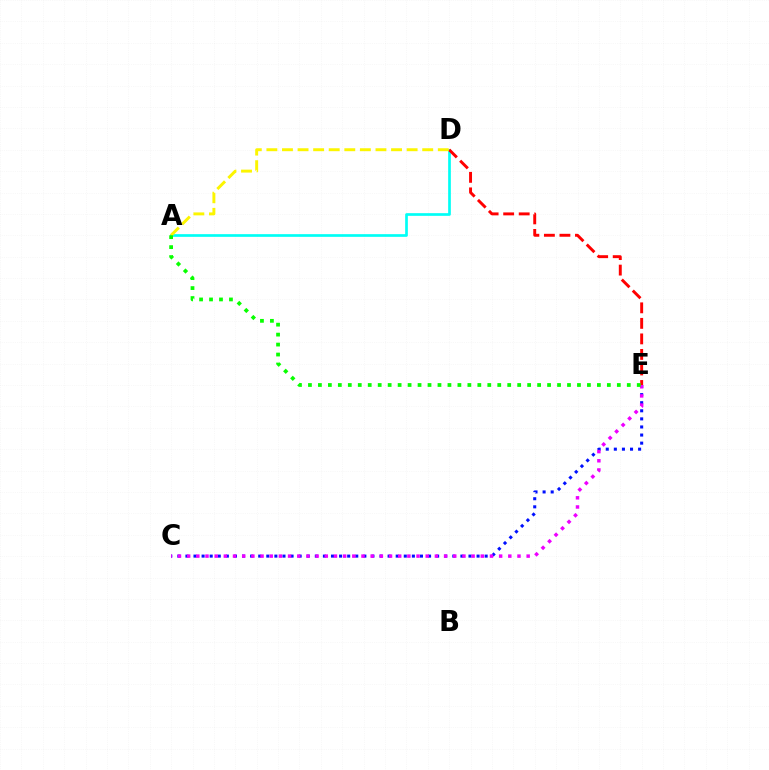{('C', 'E'): [{'color': '#0010ff', 'line_style': 'dotted', 'thickness': 2.2}, {'color': '#ee00ff', 'line_style': 'dotted', 'thickness': 2.49}], ('A', 'D'): [{'color': '#00fff6', 'line_style': 'solid', 'thickness': 1.93}, {'color': '#fcf500', 'line_style': 'dashed', 'thickness': 2.12}], ('D', 'E'): [{'color': '#ff0000', 'line_style': 'dashed', 'thickness': 2.11}], ('A', 'E'): [{'color': '#08ff00', 'line_style': 'dotted', 'thickness': 2.71}]}